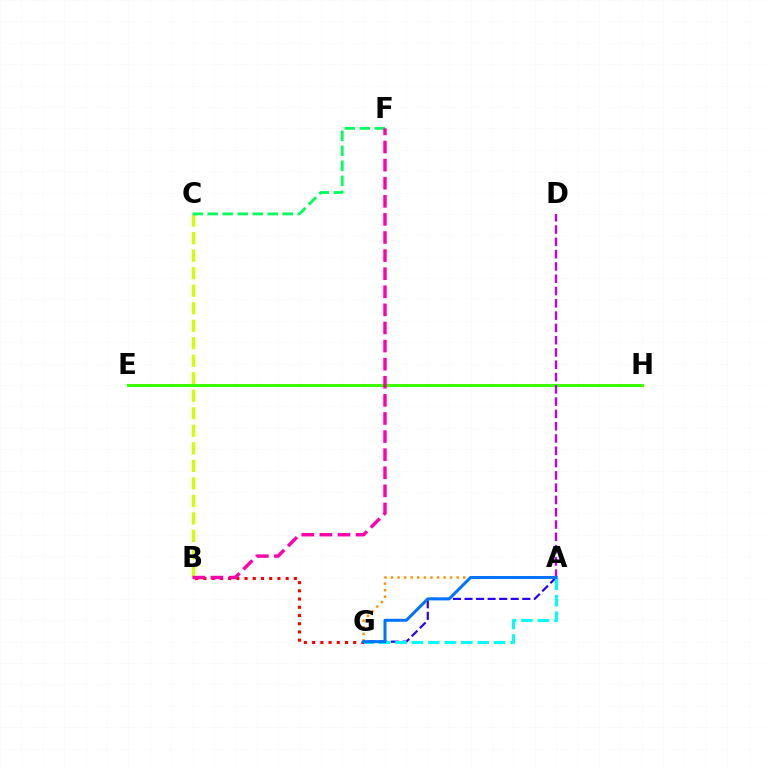{('B', 'C'): [{'color': '#d1ff00', 'line_style': 'dashed', 'thickness': 2.38}], ('E', 'H'): [{'color': '#3dff00', 'line_style': 'solid', 'thickness': 2.17}], ('A', 'G'): [{'color': '#ff9400', 'line_style': 'dotted', 'thickness': 1.78}, {'color': '#2500ff', 'line_style': 'dashed', 'thickness': 1.57}, {'color': '#00fff6', 'line_style': 'dashed', 'thickness': 2.23}, {'color': '#0074ff', 'line_style': 'solid', 'thickness': 2.18}], ('B', 'G'): [{'color': '#ff0000', 'line_style': 'dotted', 'thickness': 2.23}], ('C', 'F'): [{'color': '#00ff5c', 'line_style': 'dashed', 'thickness': 2.04}], ('A', 'D'): [{'color': '#b900ff', 'line_style': 'dashed', 'thickness': 1.67}], ('B', 'F'): [{'color': '#ff00ac', 'line_style': 'dashed', 'thickness': 2.46}]}